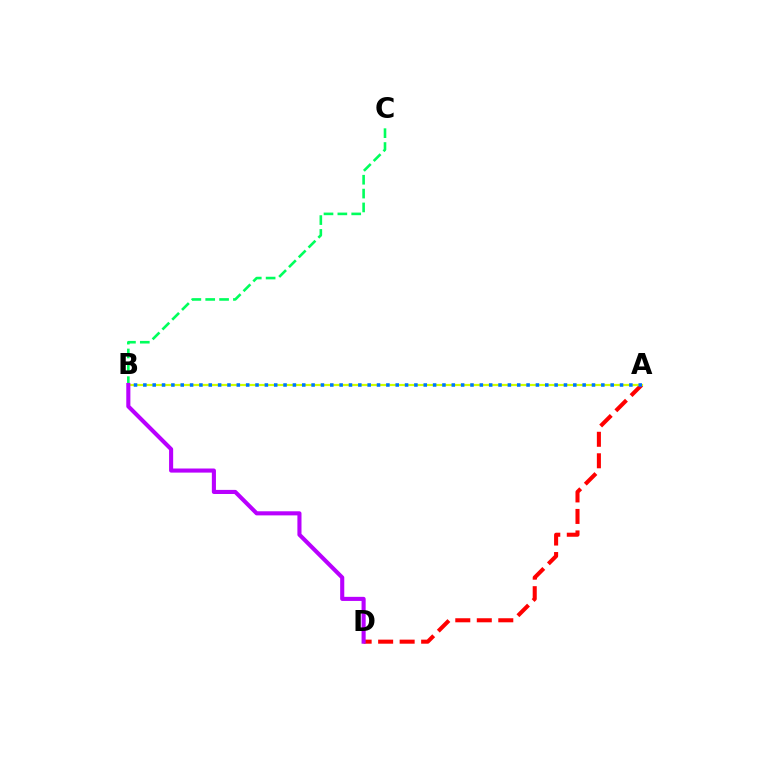{('A', 'D'): [{'color': '#ff0000', 'line_style': 'dashed', 'thickness': 2.92}], ('A', 'B'): [{'color': '#d1ff00', 'line_style': 'solid', 'thickness': 1.59}, {'color': '#0074ff', 'line_style': 'dotted', 'thickness': 2.54}], ('B', 'C'): [{'color': '#00ff5c', 'line_style': 'dashed', 'thickness': 1.88}], ('B', 'D'): [{'color': '#b900ff', 'line_style': 'solid', 'thickness': 2.95}]}